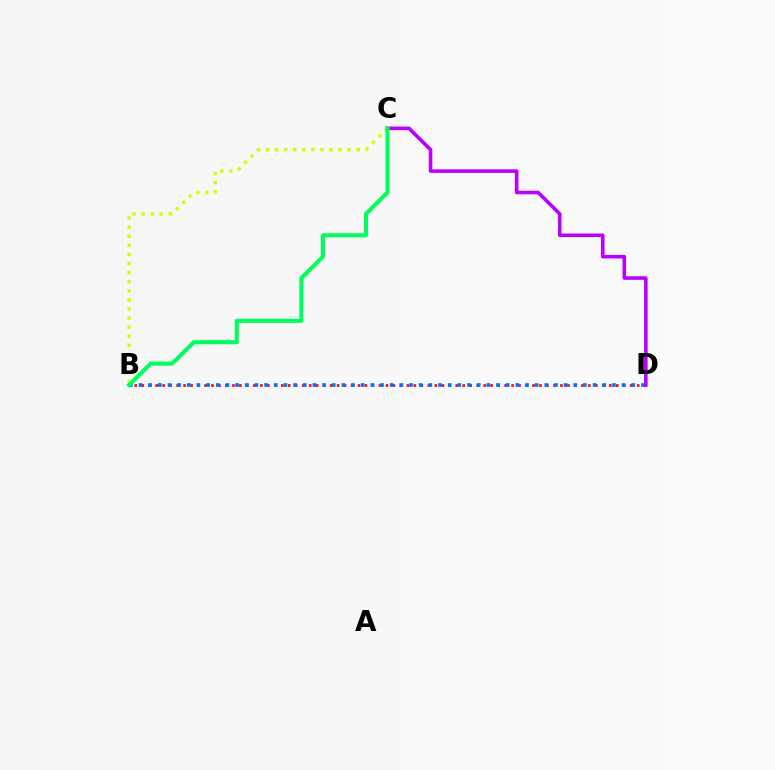{('B', 'D'): [{'color': '#ff0000', 'line_style': 'dotted', 'thickness': 1.9}, {'color': '#0074ff', 'line_style': 'dotted', 'thickness': 2.63}], ('B', 'C'): [{'color': '#d1ff00', 'line_style': 'dotted', 'thickness': 2.47}, {'color': '#00ff5c', 'line_style': 'solid', 'thickness': 2.95}], ('C', 'D'): [{'color': '#b900ff', 'line_style': 'solid', 'thickness': 2.57}]}